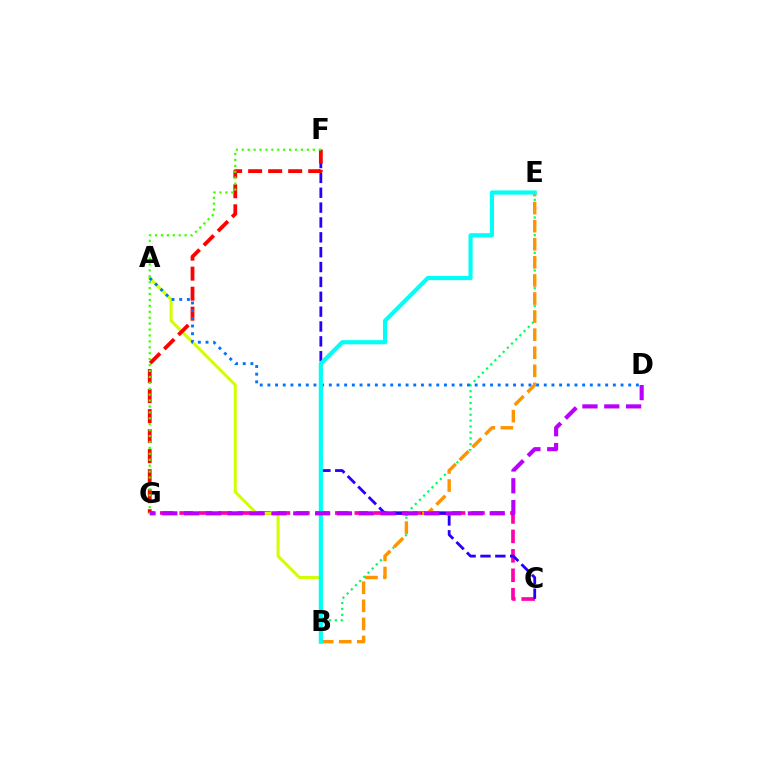{('B', 'E'): [{'color': '#00ff5c', 'line_style': 'dotted', 'thickness': 1.6}, {'color': '#ff9400', 'line_style': 'dashed', 'thickness': 2.46}, {'color': '#00fff6', 'line_style': 'solid', 'thickness': 2.98}], ('C', 'G'): [{'color': '#ff00ac', 'line_style': 'dashed', 'thickness': 2.64}], ('C', 'F'): [{'color': '#2500ff', 'line_style': 'dashed', 'thickness': 2.02}], ('A', 'B'): [{'color': '#d1ff00', 'line_style': 'solid', 'thickness': 2.15}], ('F', 'G'): [{'color': '#ff0000', 'line_style': 'dashed', 'thickness': 2.72}, {'color': '#3dff00', 'line_style': 'dotted', 'thickness': 1.61}], ('A', 'D'): [{'color': '#0074ff', 'line_style': 'dotted', 'thickness': 2.09}], ('D', 'G'): [{'color': '#b900ff', 'line_style': 'dashed', 'thickness': 2.97}]}